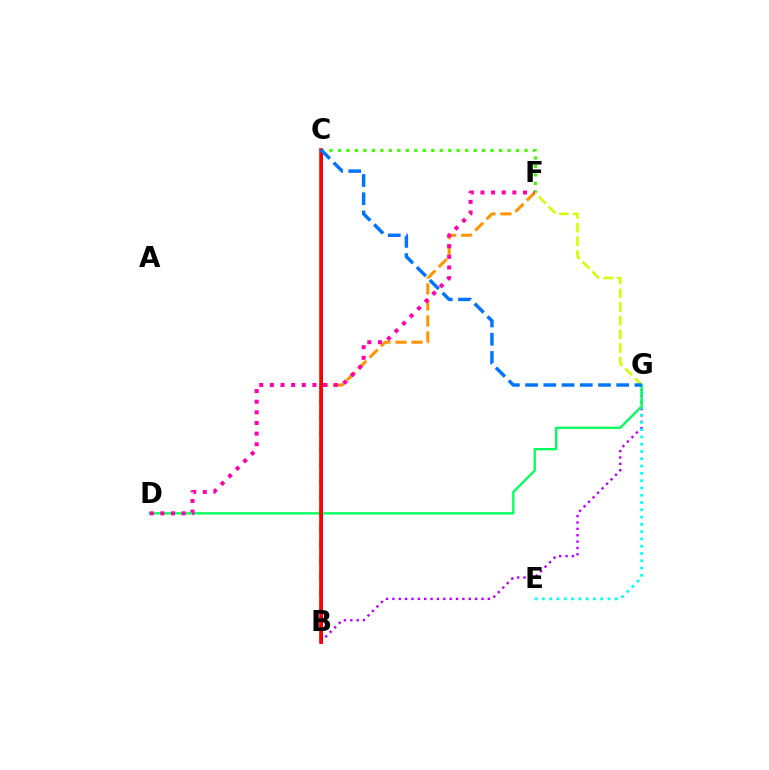{('B', 'G'): [{'color': '#b900ff', 'line_style': 'dotted', 'thickness': 1.73}], ('C', 'F'): [{'color': '#3dff00', 'line_style': 'dotted', 'thickness': 2.3}], ('B', 'F'): [{'color': '#ff9400', 'line_style': 'dashed', 'thickness': 2.18}], ('B', 'C'): [{'color': '#2500ff', 'line_style': 'solid', 'thickness': 1.95}, {'color': '#ff0000', 'line_style': 'solid', 'thickness': 2.57}], ('E', 'G'): [{'color': '#00fff6', 'line_style': 'dotted', 'thickness': 1.98}], ('F', 'G'): [{'color': '#d1ff00', 'line_style': 'dashed', 'thickness': 1.86}], ('D', 'G'): [{'color': '#00ff5c', 'line_style': 'solid', 'thickness': 1.67}], ('C', 'G'): [{'color': '#0074ff', 'line_style': 'dashed', 'thickness': 2.48}], ('D', 'F'): [{'color': '#ff00ac', 'line_style': 'dotted', 'thickness': 2.89}]}